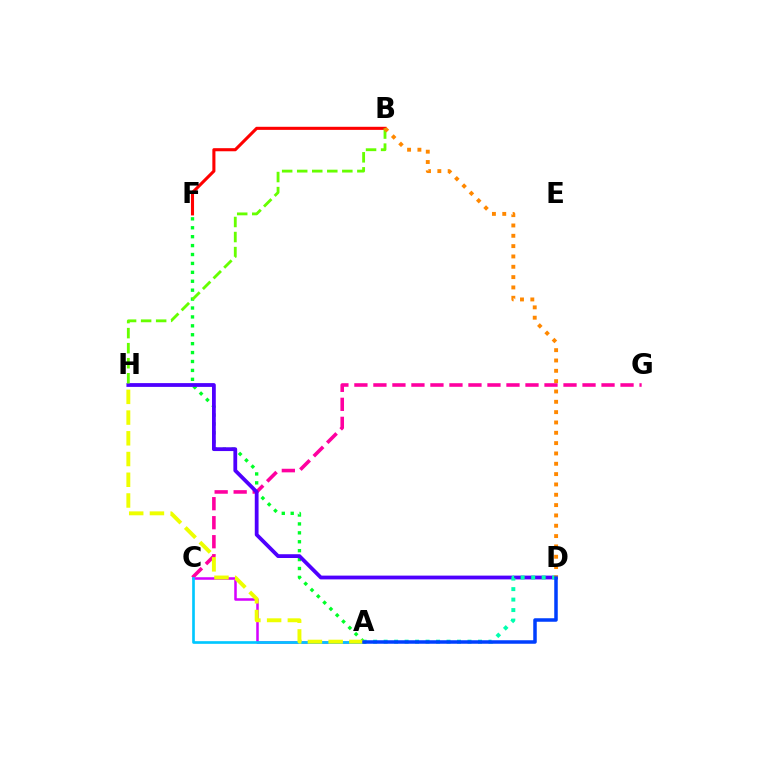{('A', 'F'): [{'color': '#00ff27', 'line_style': 'dotted', 'thickness': 2.42}], ('C', 'G'): [{'color': '#ff00a0', 'line_style': 'dashed', 'thickness': 2.58}], ('A', 'C'): [{'color': '#d600ff', 'line_style': 'solid', 'thickness': 1.81}, {'color': '#00c7ff', 'line_style': 'solid', 'thickness': 1.92}], ('D', 'H'): [{'color': '#4f00ff', 'line_style': 'solid', 'thickness': 2.72}], ('B', 'F'): [{'color': '#ff0000', 'line_style': 'solid', 'thickness': 2.22}], ('A', 'D'): [{'color': '#00ffaf', 'line_style': 'dotted', 'thickness': 2.85}, {'color': '#003fff', 'line_style': 'solid', 'thickness': 2.52}], ('A', 'H'): [{'color': '#eeff00', 'line_style': 'dashed', 'thickness': 2.82}], ('B', 'H'): [{'color': '#66ff00', 'line_style': 'dashed', 'thickness': 2.04}], ('B', 'D'): [{'color': '#ff8800', 'line_style': 'dotted', 'thickness': 2.81}]}